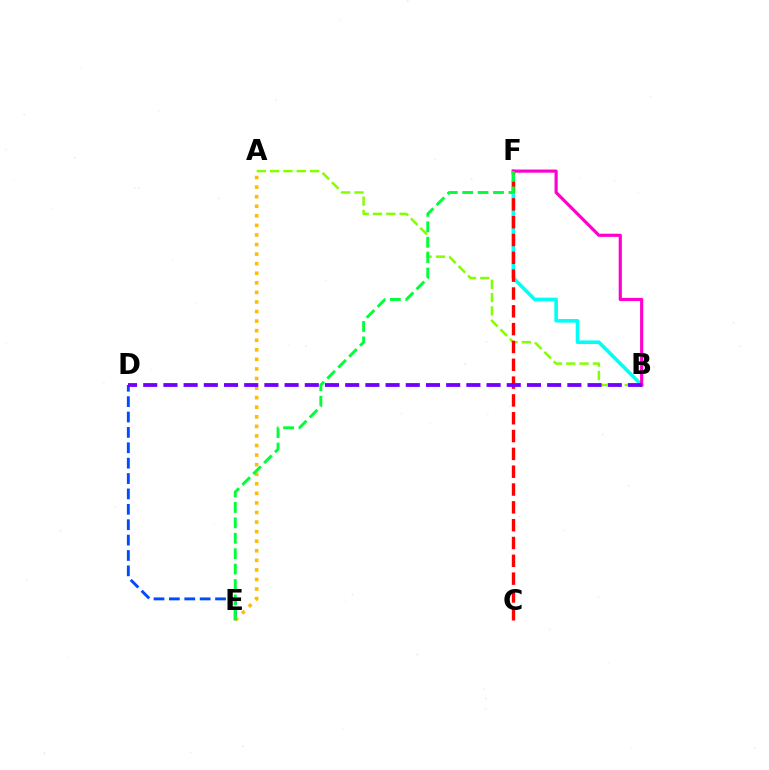{('B', 'F'): [{'color': '#00fff6', 'line_style': 'solid', 'thickness': 2.59}, {'color': '#ff00cf', 'line_style': 'solid', 'thickness': 2.26}], ('A', 'B'): [{'color': '#84ff00', 'line_style': 'dashed', 'thickness': 1.81}], ('D', 'E'): [{'color': '#004bff', 'line_style': 'dashed', 'thickness': 2.09}], ('A', 'E'): [{'color': '#ffbd00', 'line_style': 'dotted', 'thickness': 2.6}], ('C', 'F'): [{'color': '#ff0000', 'line_style': 'dashed', 'thickness': 2.42}], ('B', 'D'): [{'color': '#7200ff', 'line_style': 'dashed', 'thickness': 2.74}], ('E', 'F'): [{'color': '#00ff39', 'line_style': 'dashed', 'thickness': 2.09}]}